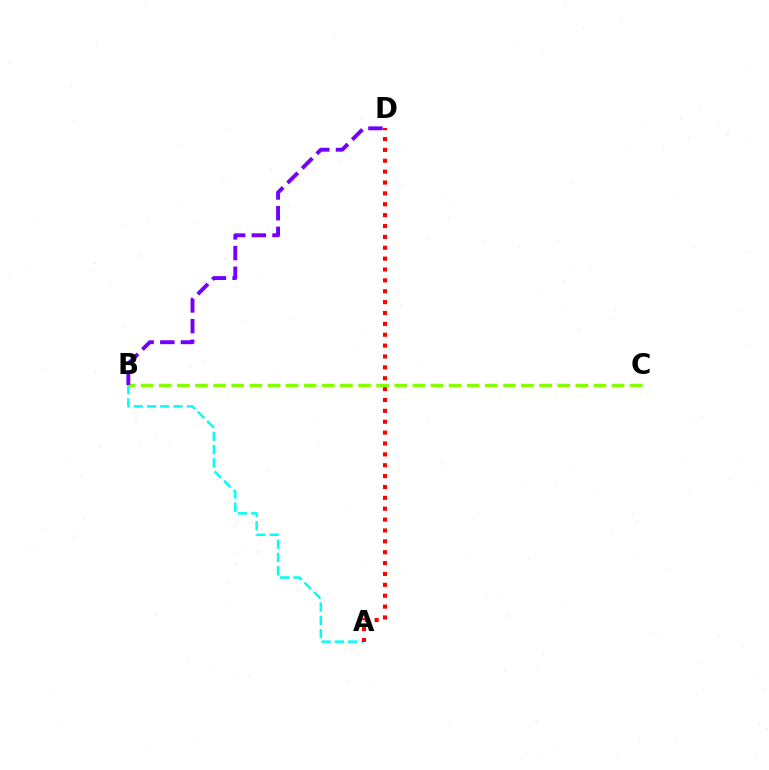{('A', 'B'): [{'color': '#00fff6', 'line_style': 'dashed', 'thickness': 1.81}], ('A', 'D'): [{'color': '#ff0000', 'line_style': 'dotted', 'thickness': 2.95}], ('B', 'C'): [{'color': '#84ff00', 'line_style': 'dashed', 'thickness': 2.46}], ('B', 'D'): [{'color': '#7200ff', 'line_style': 'dashed', 'thickness': 2.81}]}